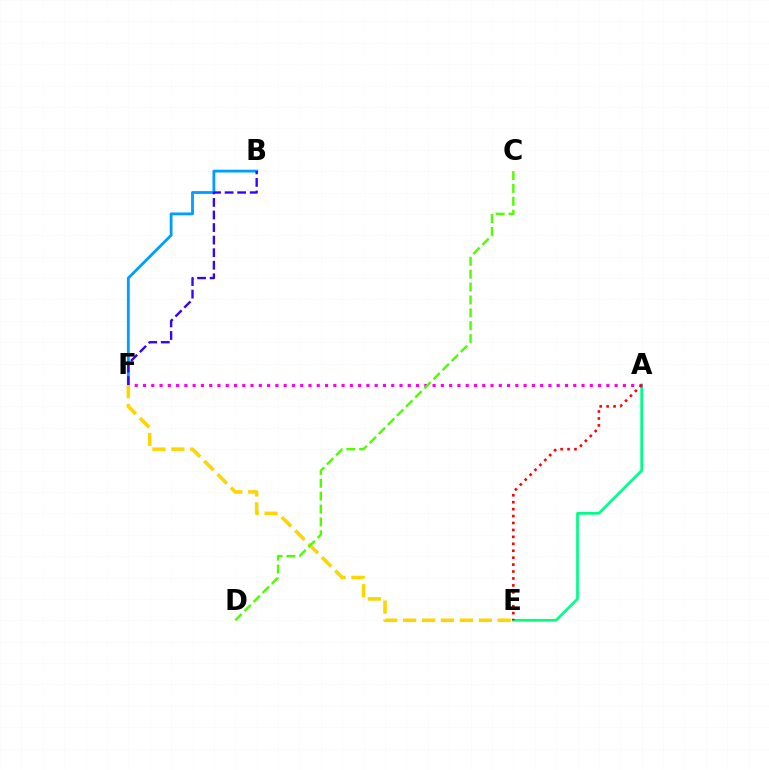{('A', 'E'): [{'color': '#00ff86', 'line_style': 'solid', 'thickness': 1.95}, {'color': '#ff0000', 'line_style': 'dotted', 'thickness': 1.88}], ('A', 'F'): [{'color': '#ff00ed', 'line_style': 'dotted', 'thickness': 2.25}], ('B', 'F'): [{'color': '#009eff', 'line_style': 'solid', 'thickness': 2.04}, {'color': '#3700ff', 'line_style': 'dashed', 'thickness': 1.71}], ('E', 'F'): [{'color': '#ffd500', 'line_style': 'dashed', 'thickness': 2.57}], ('C', 'D'): [{'color': '#4fff00', 'line_style': 'dashed', 'thickness': 1.75}]}